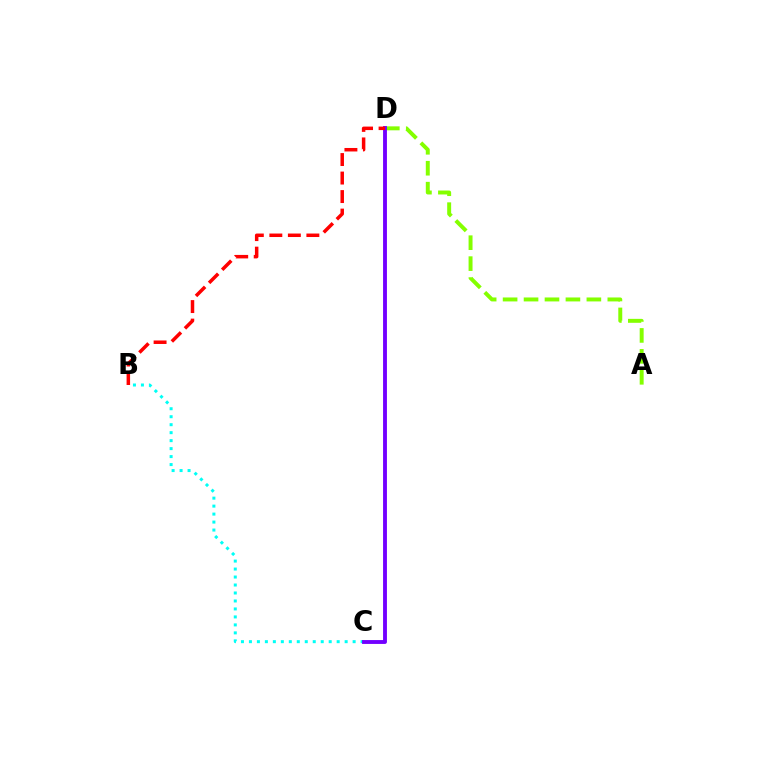{('A', 'D'): [{'color': '#84ff00', 'line_style': 'dashed', 'thickness': 2.85}], ('B', 'C'): [{'color': '#00fff6', 'line_style': 'dotted', 'thickness': 2.17}], ('C', 'D'): [{'color': '#7200ff', 'line_style': 'solid', 'thickness': 2.78}], ('B', 'D'): [{'color': '#ff0000', 'line_style': 'dashed', 'thickness': 2.51}]}